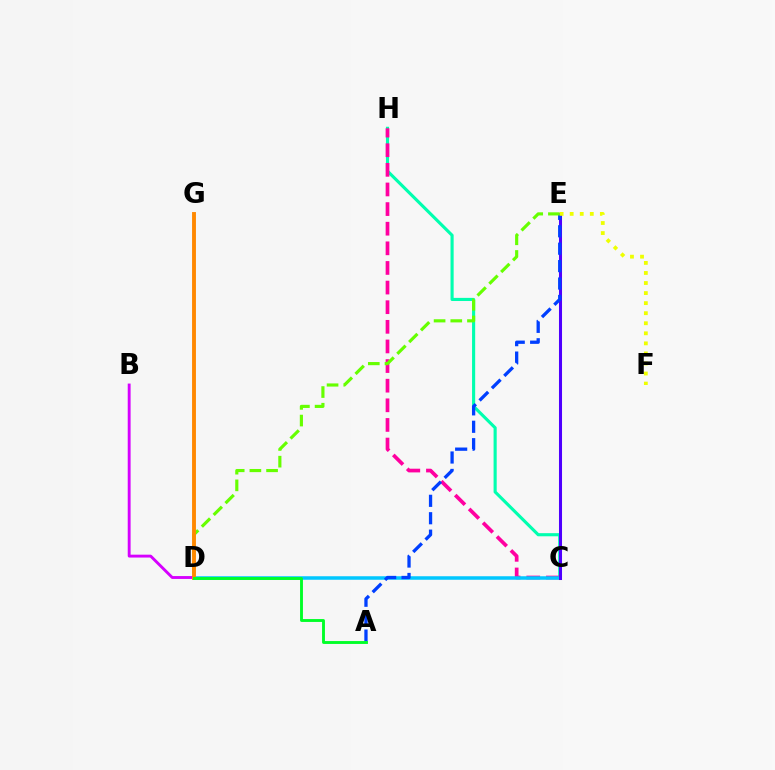{('C', 'H'): [{'color': '#00ffaf', 'line_style': 'solid', 'thickness': 2.25}, {'color': '#ff00a0', 'line_style': 'dashed', 'thickness': 2.67}], ('C', 'E'): [{'color': '#ff0000', 'line_style': 'dotted', 'thickness': 1.98}, {'color': '#4f00ff', 'line_style': 'solid', 'thickness': 2.19}], ('B', 'D'): [{'color': '#d600ff', 'line_style': 'solid', 'thickness': 2.07}], ('C', 'D'): [{'color': '#00c7ff', 'line_style': 'solid', 'thickness': 2.53}], ('A', 'E'): [{'color': '#003fff', 'line_style': 'dashed', 'thickness': 2.37}], ('D', 'E'): [{'color': '#66ff00', 'line_style': 'dashed', 'thickness': 2.27}], ('D', 'G'): [{'color': '#ff8800', 'line_style': 'solid', 'thickness': 2.79}], ('A', 'D'): [{'color': '#00ff27', 'line_style': 'solid', 'thickness': 2.07}], ('E', 'F'): [{'color': '#eeff00', 'line_style': 'dotted', 'thickness': 2.73}]}